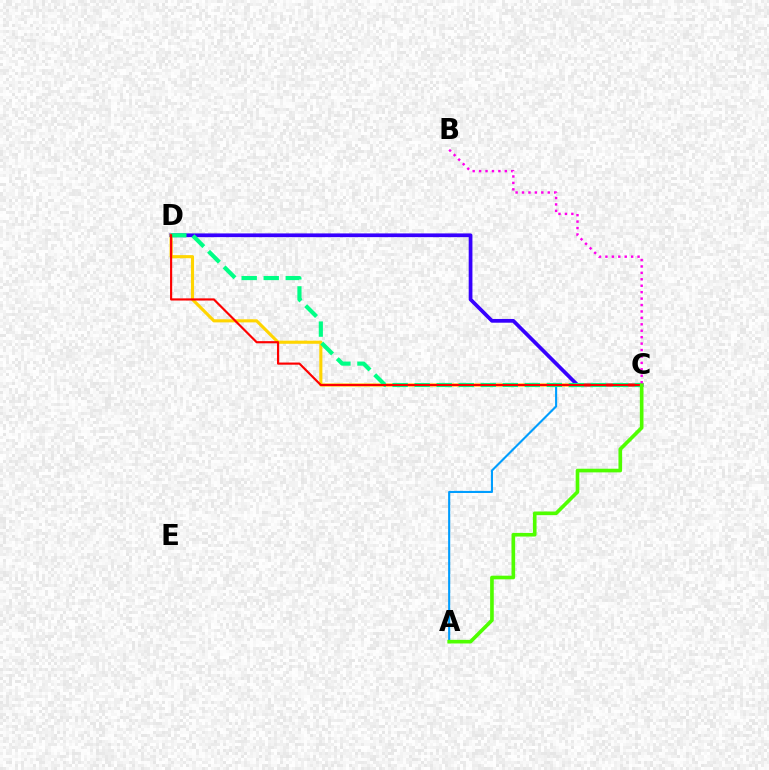{('C', 'D'): [{'color': '#3700ff', 'line_style': 'solid', 'thickness': 2.69}, {'color': '#ffd500', 'line_style': 'solid', 'thickness': 2.24}, {'color': '#00ff86', 'line_style': 'dashed', 'thickness': 2.99}, {'color': '#ff0000', 'line_style': 'solid', 'thickness': 1.56}], ('A', 'C'): [{'color': '#009eff', 'line_style': 'solid', 'thickness': 1.52}, {'color': '#4fff00', 'line_style': 'solid', 'thickness': 2.62}], ('B', 'C'): [{'color': '#ff00ed', 'line_style': 'dotted', 'thickness': 1.75}]}